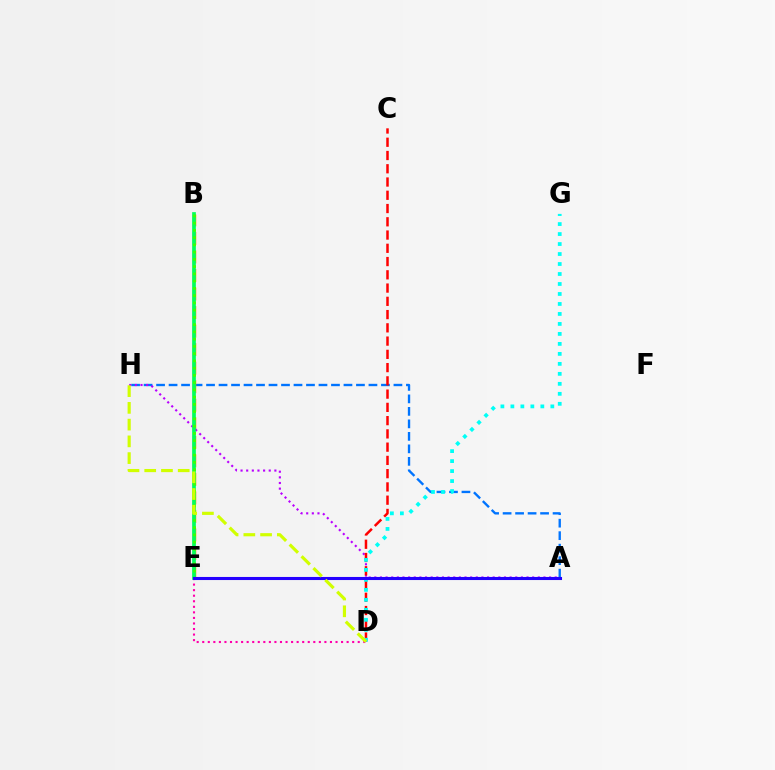{('A', 'H'): [{'color': '#0074ff', 'line_style': 'dashed', 'thickness': 1.7}, {'color': '#b900ff', 'line_style': 'dotted', 'thickness': 1.53}], ('D', 'E'): [{'color': '#ff00ac', 'line_style': 'dotted', 'thickness': 1.51}], ('B', 'E'): [{'color': '#ff9400', 'line_style': 'dashed', 'thickness': 2.52}, {'color': '#00ff5c', 'line_style': 'solid', 'thickness': 2.67}, {'color': '#3dff00', 'line_style': 'dotted', 'thickness': 1.97}], ('C', 'D'): [{'color': '#ff0000', 'line_style': 'dashed', 'thickness': 1.8}], ('D', 'G'): [{'color': '#00fff6', 'line_style': 'dotted', 'thickness': 2.71}], ('A', 'E'): [{'color': '#2500ff', 'line_style': 'solid', 'thickness': 2.22}], ('D', 'H'): [{'color': '#d1ff00', 'line_style': 'dashed', 'thickness': 2.27}]}